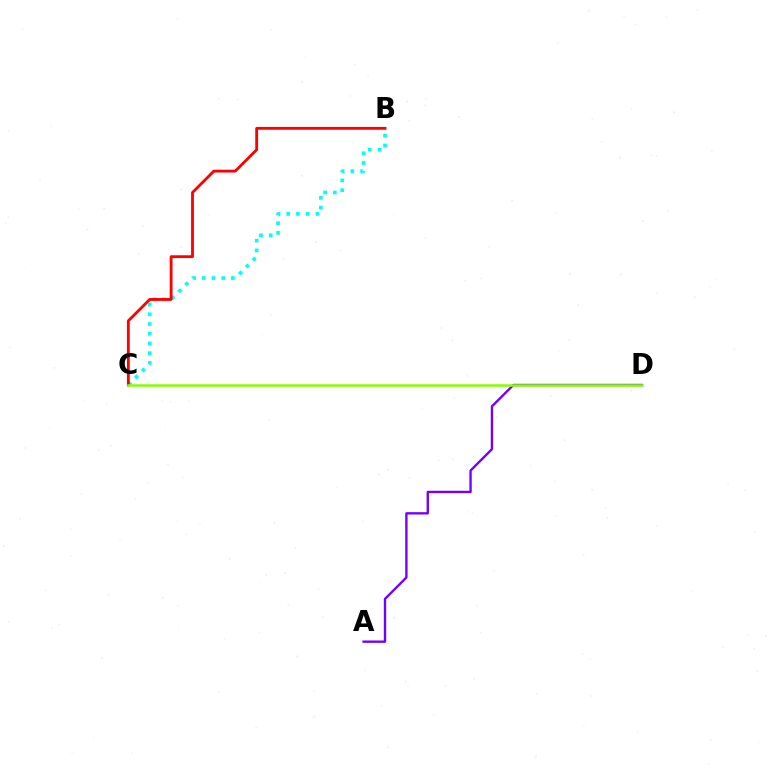{('A', 'D'): [{'color': '#7200ff', 'line_style': 'solid', 'thickness': 1.7}], ('B', 'C'): [{'color': '#00fff6', 'line_style': 'dotted', 'thickness': 2.64}, {'color': '#ff0000', 'line_style': 'solid', 'thickness': 2.04}], ('C', 'D'): [{'color': '#84ff00', 'line_style': 'solid', 'thickness': 1.82}]}